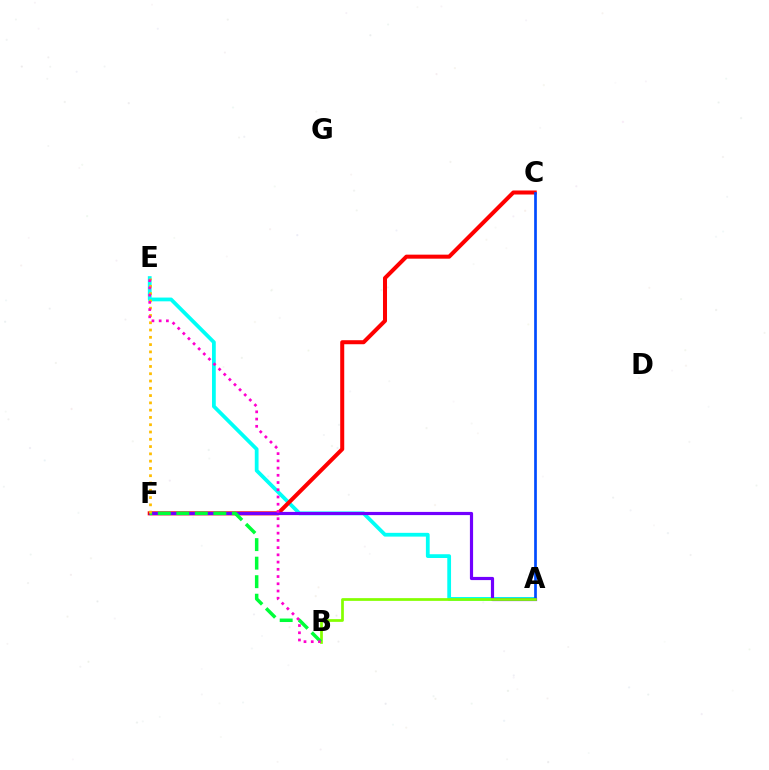{('A', 'E'): [{'color': '#00fff6', 'line_style': 'solid', 'thickness': 2.71}], ('C', 'F'): [{'color': '#ff0000', 'line_style': 'solid', 'thickness': 2.9}], ('A', 'C'): [{'color': '#004bff', 'line_style': 'solid', 'thickness': 1.95}], ('A', 'F'): [{'color': '#7200ff', 'line_style': 'solid', 'thickness': 2.29}], ('A', 'B'): [{'color': '#84ff00', 'line_style': 'solid', 'thickness': 1.96}], ('B', 'F'): [{'color': '#00ff39', 'line_style': 'dashed', 'thickness': 2.52}], ('E', 'F'): [{'color': '#ffbd00', 'line_style': 'dotted', 'thickness': 1.98}], ('B', 'E'): [{'color': '#ff00cf', 'line_style': 'dotted', 'thickness': 1.96}]}